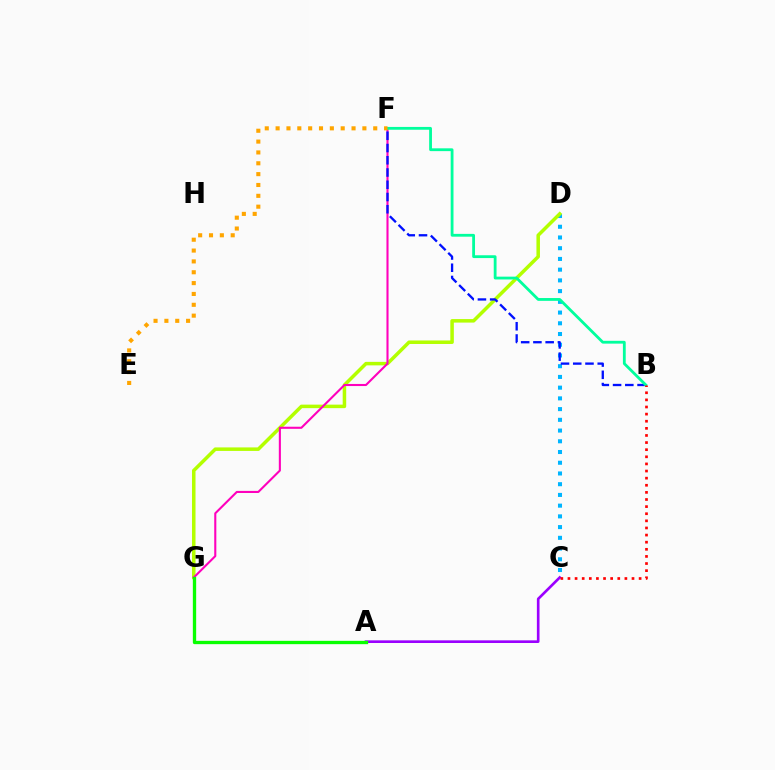{('A', 'C'): [{'color': '#9b00ff', 'line_style': 'solid', 'thickness': 1.91}], ('C', 'D'): [{'color': '#00b5ff', 'line_style': 'dotted', 'thickness': 2.91}], ('D', 'G'): [{'color': '#b3ff00', 'line_style': 'solid', 'thickness': 2.53}], ('F', 'G'): [{'color': '#ff00bd', 'line_style': 'solid', 'thickness': 1.51}], ('B', 'F'): [{'color': '#0010ff', 'line_style': 'dashed', 'thickness': 1.66}, {'color': '#00ff9d', 'line_style': 'solid', 'thickness': 2.02}], ('A', 'G'): [{'color': '#08ff00', 'line_style': 'solid', 'thickness': 2.39}], ('B', 'C'): [{'color': '#ff0000', 'line_style': 'dotted', 'thickness': 1.93}], ('E', 'F'): [{'color': '#ffa500', 'line_style': 'dotted', 'thickness': 2.95}]}